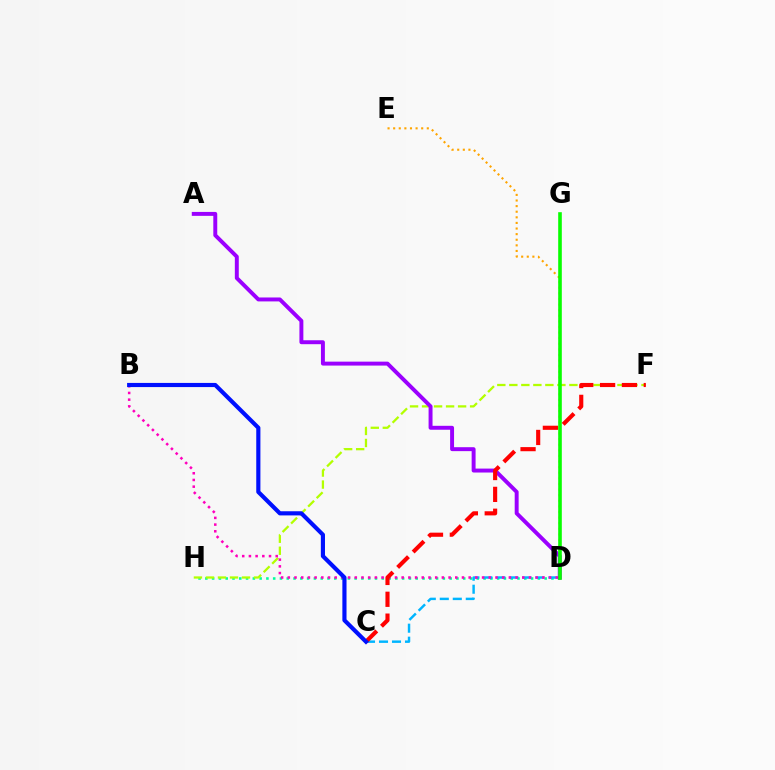{('D', 'H'): [{'color': '#00ff9d', 'line_style': 'dotted', 'thickness': 1.84}], ('C', 'D'): [{'color': '#00b5ff', 'line_style': 'dashed', 'thickness': 1.77}], ('F', 'H'): [{'color': '#b3ff00', 'line_style': 'dashed', 'thickness': 1.63}], ('D', 'E'): [{'color': '#ffa500', 'line_style': 'dotted', 'thickness': 1.52}], ('B', 'D'): [{'color': '#ff00bd', 'line_style': 'dotted', 'thickness': 1.82}], ('A', 'D'): [{'color': '#9b00ff', 'line_style': 'solid', 'thickness': 2.83}], ('D', 'G'): [{'color': '#08ff00', 'line_style': 'solid', 'thickness': 2.6}], ('C', 'F'): [{'color': '#ff0000', 'line_style': 'dashed', 'thickness': 2.97}], ('B', 'C'): [{'color': '#0010ff', 'line_style': 'solid', 'thickness': 2.99}]}